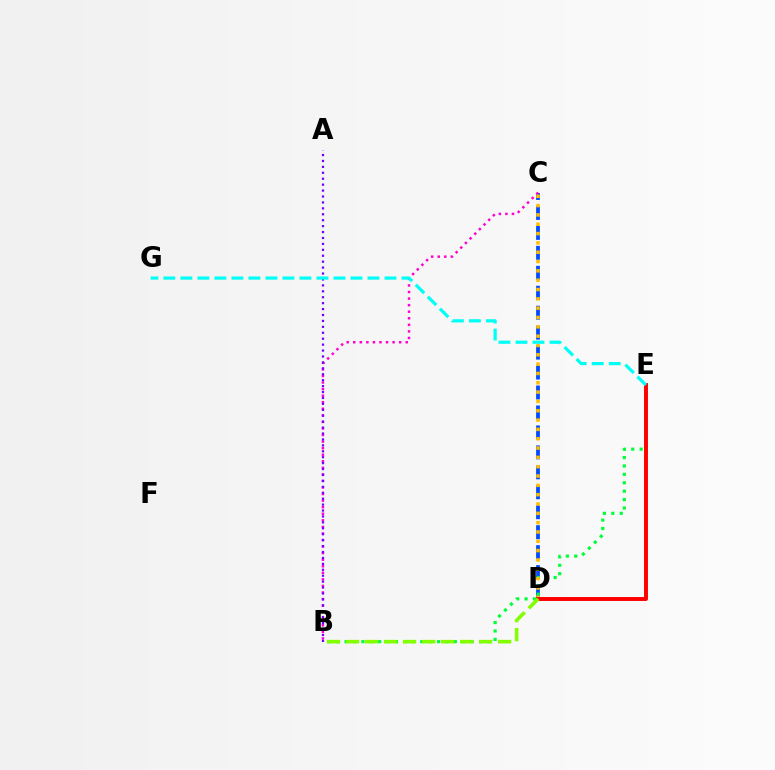{('C', 'D'): [{'color': '#004bff', 'line_style': 'dashed', 'thickness': 2.71}, {'color': '#ffbd00', 'line_style': 'dotted', 'thickness': 2.53}], ('B', 'C'): [{'color': '#ff00cf', 'line_style': 'dotted', 'thickness': 1.78}], ('B', 'E'): [{'color': '#00ff39', 'line_style': 'dotted', 'thickness': 2.28}], ('A', 'B'): [{'color': '#7200ff', 'line_style': 'dotted', 'thickness': 1.61}], ('D', 'E'): [{'color': '#ff0000', 'line_style': 'solid', 'thickness': 2.82}], ('E', 'G'): [{'color': '#00fff6', 'line_style': 'dashed', 'thickness': 2.31}], ('B', 'D'): [{'color': '#84ff00', 'line_style': 'dashed', 'thickness': 2.58}]}